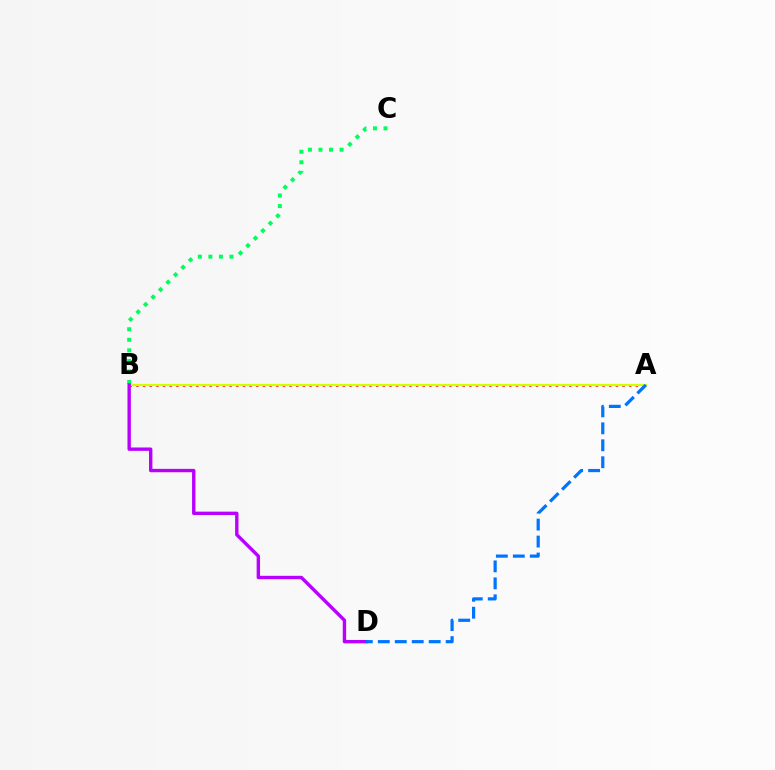{('A', 'B'): [{'color': '#ff0000', 'line_style': 'dotted', 'thickness': 1.81}, {'color': '#d1ff00', 'line_style': 'solid', 'thickness': 1.57}], ('B', 'C'): [{'color': '#00ff5c', 'line_style': 'dotted', 'thickness': 2.87}], ('B', 'D'): [{'color': '#b900ff', 'line_style': 'solid', 'thickness': 2.43}], ('A', 'D'): [{'color': '#0074ff', 'line_style': 'dashed', 'thickness': 2.3}]}